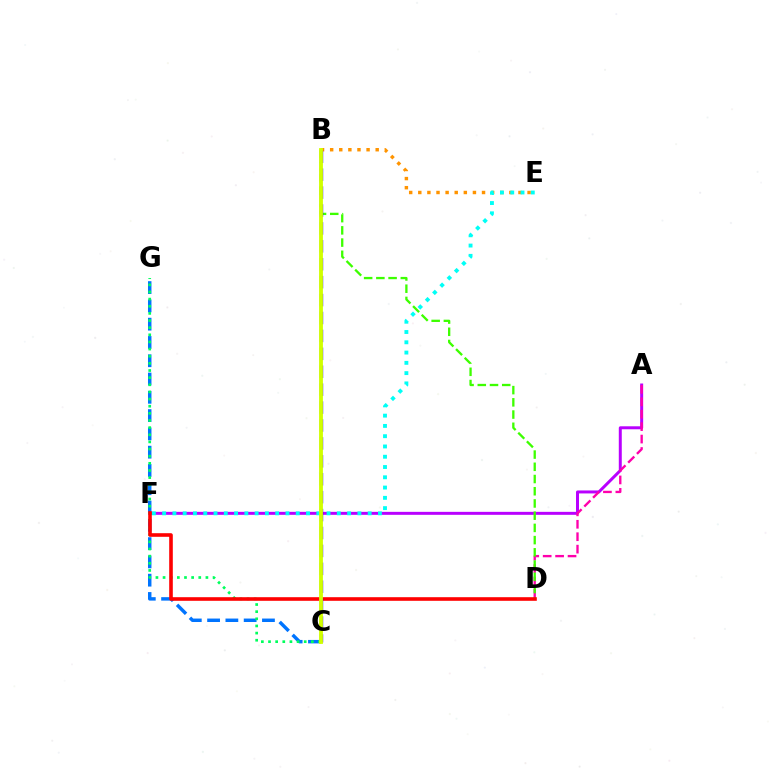{('A', 'F'): [{'color': '#b900ff', 'line_style': 'solid', 'thickness': 2.15}], ('B', 'E'): [{'color': '#ff9400', 'line_style': 'dotted', 'thickness': 2.47}], ('E', 'F'): [{'color': '#00fff6', 'line_style': 'dotted', 'thickness': 2.79}], ('A', 'D'): [{'color': '#ff00ac', 'line_style': 'dashed', 'thickness': 1.69}], ('B', 'D'): [{'color': '#3dff00', 'line_style': 'dashed', 'thickness': 1.66}], ('C', 'G'): [{'color': '#0074ff', 'line_style': 'dashed', 'thickness': 2.48}, {'color': '#00ff5c', 'line_style': 'dotted', 'thickness': 1.94}], ('D', 'F'): [{'color': '#ff0000', 'line_style': 'solid', 'thickness': 2.6}], ('B', 'C'): [{'color': '#2500ff', 'line_style': 'dashed', 'thickness': 2.43}, {'color': '#d1ff00', 'line_style': 'solid', 'thickness': 2.76}]}